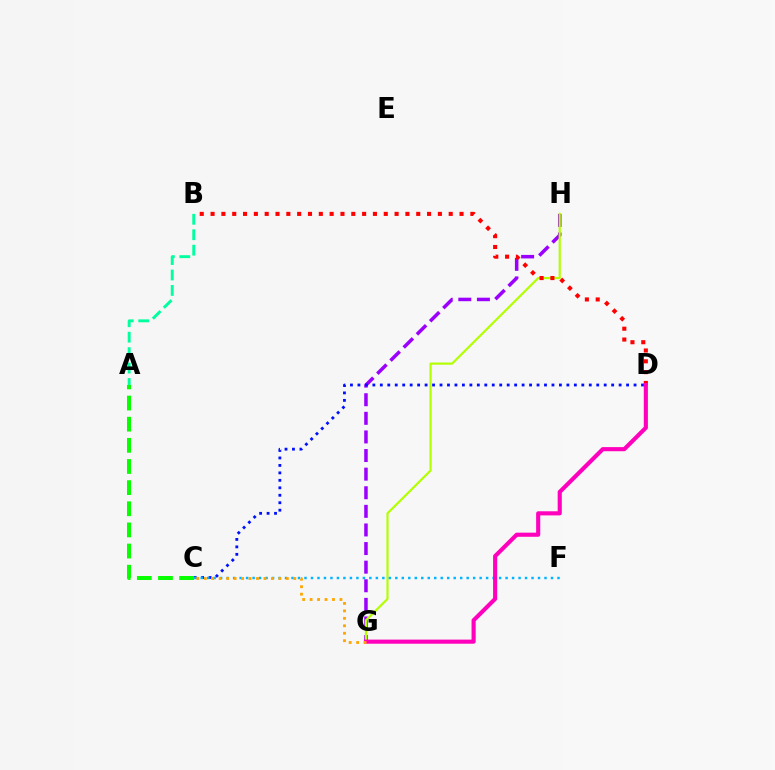{('G', 'H'): [{'color': '#9b00ff', 'line_style': 'dashed', 'thickness': 2.53}, {'color': '#b3ff00', 'line_style': 'solid', 'thickness': 1.56}], ('A', 'B'): [{'color': '#00ff9d', 'line_style': 'dashed', 'thickness': 2.1}], ('C', 'D'): [{'color': '#0010ff', 'line_style': 'dotted', 'thickness': 2.03}], ('B', 'D'): [{'color': '#ff0000', 'line_style': 'dotted', 'thickness': 2.94}], ('C', 'F'): [{'color': '#00b5ff', 'line_style': 'dotted', 'thickness': 1.76}], ('D', 'G'): [{'color': '#ff00bd', 'line_style': 'solid', 'thickness': 2.96}], ('C', 'G'): [{'color': '#ffa500', 'line_style': 'dotted', 'thickness': 2.03}], ('A', 'C'): [{'color': '#08ff00', 'line_style': 'dashed', 'thickness': 2.87}]}